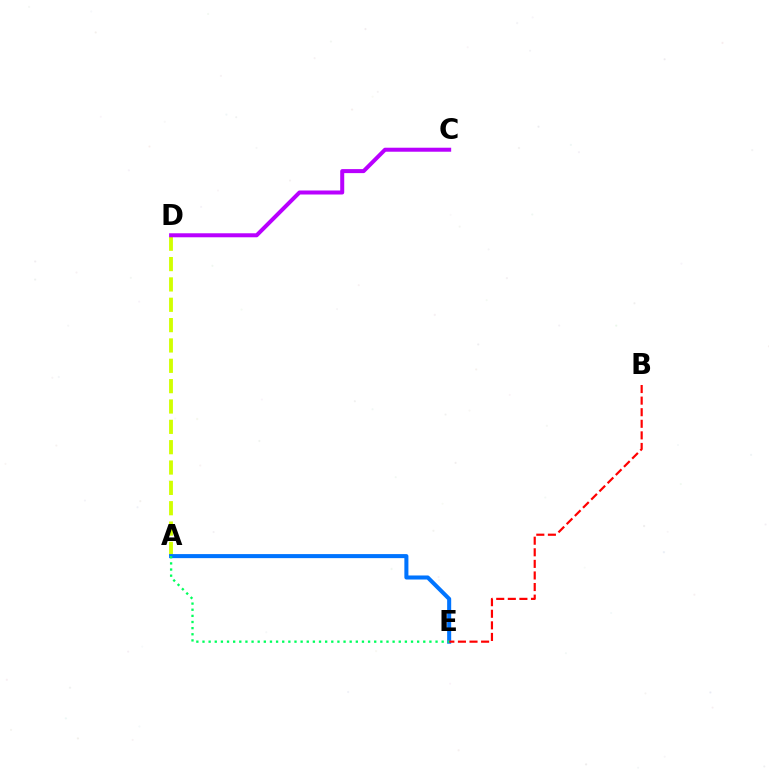{('A', 'D'): [{'color': '#d1ff00', 'line_style': 'dashed', 'thickness': 2.76}], ('A', 'E'): [{'color': '#0074ff', 'line_style': 'solid', 'thickness': 2.91}, {'color': '#00ff5c', 'line_style': 'dotted', 'thickness': 1.67}], ('C', 'D'): [{'color': '#b900ff', 'line_style': 'solid', 'thickness': 2.89}], ('B', 'E'): [{'color': '#ff0000', 'line_style': 'dashed', 'thickness': 1.57}]}